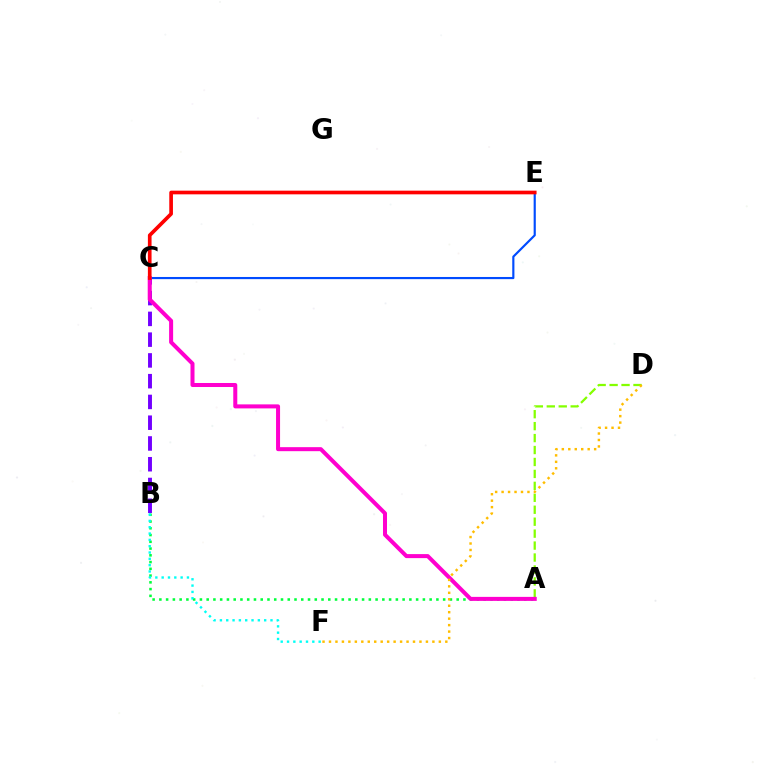{('A', 'D'): [{'color': '#84ff00', 'line_style': 'dashed', 'thickness': 1.62}], ('A', 'B'): [{'color': '#00ff39', 'line_style': 'dotted', 'thickness': 1.84}], ('B', 'F'): [{'color': '#00fff6', 'line_style': 'dotted', 'thickness': 1.72}], ('C', 'E'): [{'color': '#004bff', 'line_style': 'solid', 'thickness': 1.56}, {'color': '#ff0000', 'line_style': 'solid', 'thickness': 2.64}], ('B', 'C'): [{'color': '#7200ff', 'line_style': 'dashed', 'thickness': 2.82}], ('A', 'C'): [{'color': '#ff00cf', 'line_style': 'solid', 'thickness': 2.89}], ('D', 'F'): [{'color': '#ffbd00', 'line_style': 'dotted', 'thickness': 1.76}]}